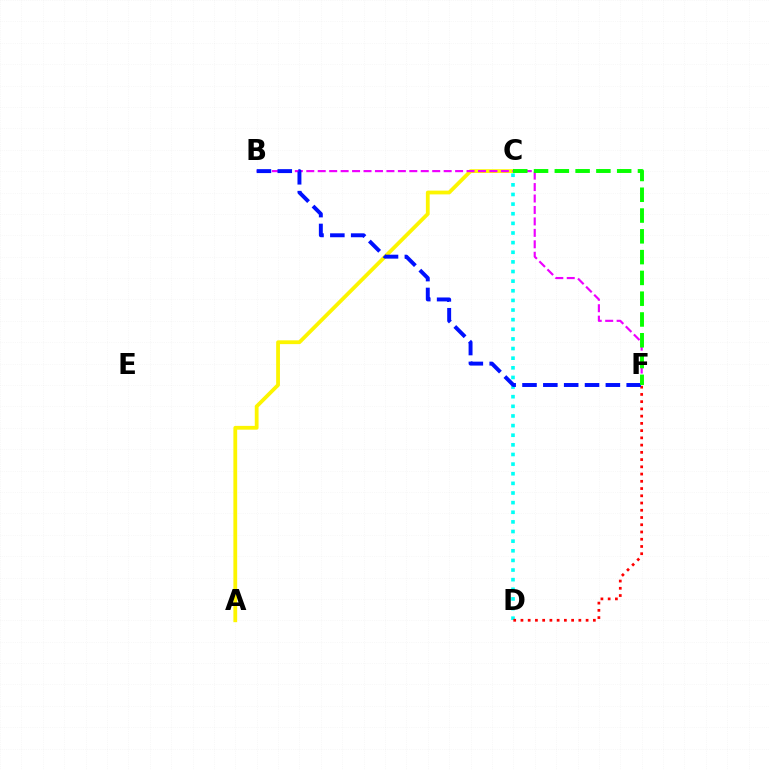{('C', 'D'): [{'color': '#00fff6', 'line_style': 'dotted', 'thickness': 2.62}], ('D', 'F'): [{'color': '#ff0000', 'line_style': 'dotted', 'thickness': 1.97}], ('A', 'C'): [{'color': '#fcf500', 'line_style': 'solid', 'thickness': 2.72}], ('B', 'F'): [{'color': '#ee00ff', 'line_style': 'dashed', 'thickness': 1.56}, {'color': '#0010ff', 'line_style': 'dashed', 'thickness': 2.83}], ('C', 'F'): [{'color': '#08ff00', 'line_style': 'dashed', 'thickness': 2.82}]}